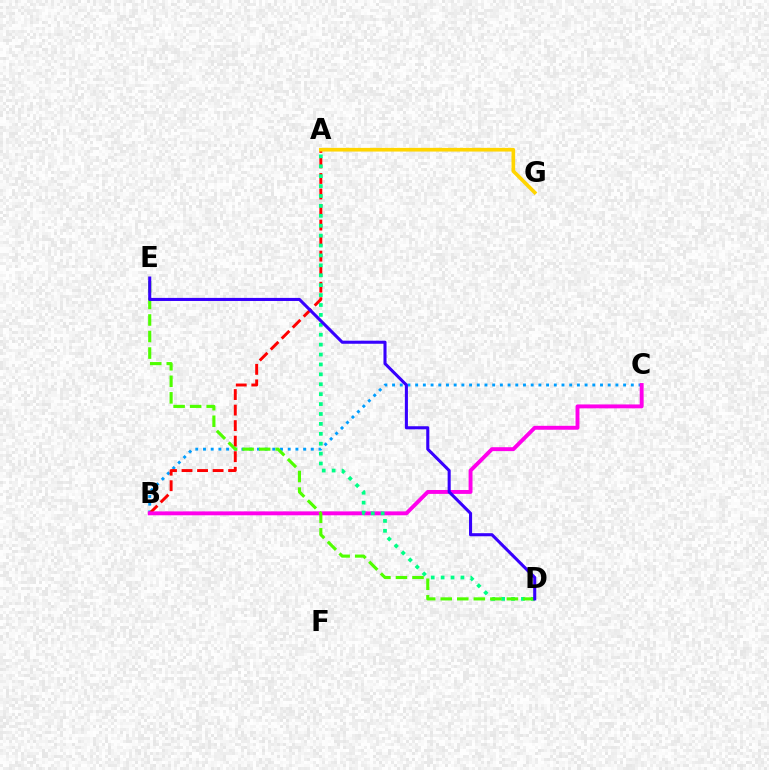{('B', 'C'): [{'color': '#009eff', 'line_style': 'dotted', 'thickness': 2.09}, {'color': '#ff00ed', 'line_style': 'solid', 'thickness': 2.81}], ('A', 'B'): [{'color': '#ff0000', 'line_style': 'dashed', 'thickness': 2.11}], ('A', 'D'): [{'color': '#00ff86', 'line_style': 'dotted', 'thickness': 2.69}], ('A', 'G'): [{'color': '#ffd500', 'line_style': 'solid', 'thickness': 2.64}], ('D', 'E'): [{'color': '#4fff00', 'line_style': 'dashed', 'thickness': 2.25}, {'color': '#3700ff', 'line_style': 'solid', 'thickness': 2.21}]}